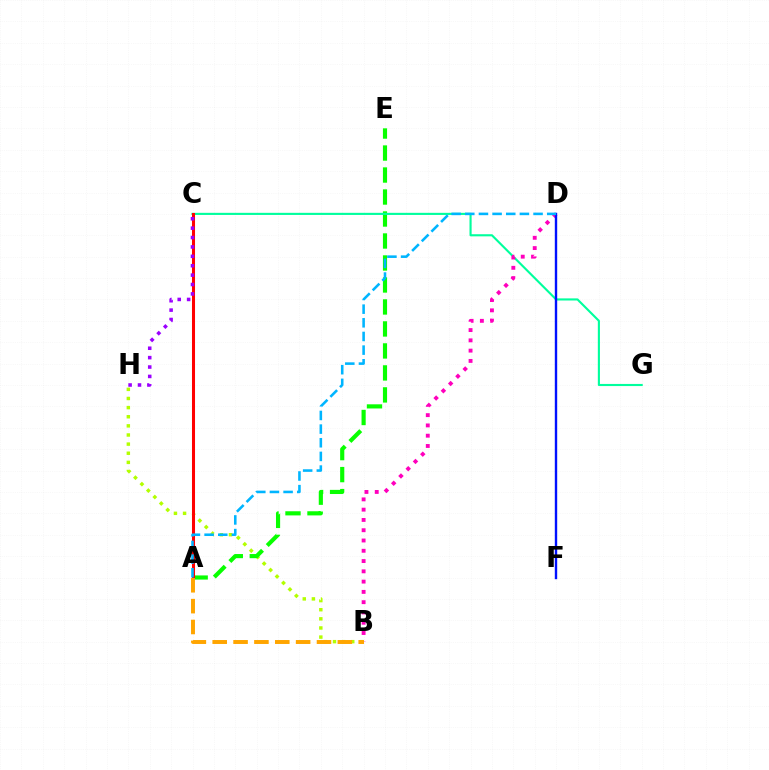{('B', 'H'): [{'color': '#b3ff00', 'line_style': 'dotted', 'thickness': 2.48}], ('A', 'E'): [{'color': '#08ff00', 'line_style': 'dashed', 'thickness': 2.99}], ('C', 'G'): [{'color': '#00ff9d', 'line_style': 'solid', 'thickness': 1.53}], ('A', 'C'): [{'color': '#ff0000', 'line_style': 'solid', 'thickness': 2.2}], ('B', 'D'): [{'color': '#ff00bd', 'line_style': 'dotted', 'thickness': 2.79}], ('A', 'B'): [{'color': '#ffa500', 'line_style': 'dashed', 'thickness': 2.83}], ('D', 'F'): [{'color': '#0010ff', 'line_style': 'solid', 'thickness': 1.72}], ('A', 'D'): [{'color': '#00b5ff', 'line_style': 'dashed', 'thickness': 1.85}], ('C', 'H'): [{'color': '#9b00ff', 'line_style': 'dotted', 'thickness': 2.55}]}